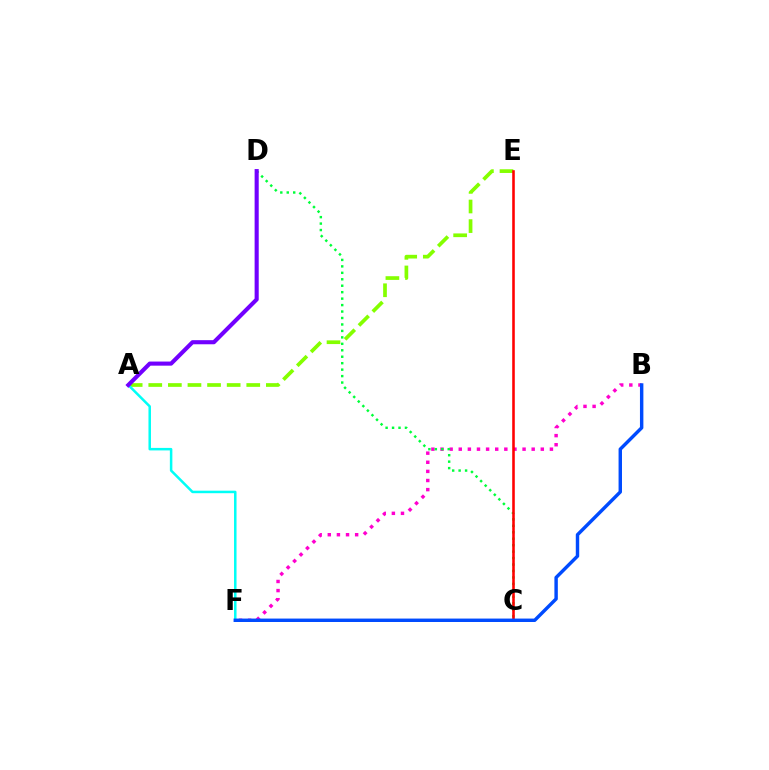{('B', 'F'): [{'color': '#ff00cf', 'line_style': 'dotted', 'thickness': 2.48}, {'color': '#004bff', 'line_style': 'solid', 'thickness': 2.47}], ('A', 'E'): [{'color': '#84ff00', 'line_style': 'dashed', 'thickness': 2.66}], ('A', 'F'): [{'color': '#00fff6', 'line_style': 'solid', 'thickness': 1.81}], ('C', 'F'): [{'color': '#ffbd00', 'line_style': 'dotted', 'thickness': 2.12}], ('C', 'D'): [{'color': '#00ff39', 'line_style': 'dotted', 'thickness': 1.75}], ('C', 'E'): [{'color': '#ff0000', 'line_style': 'solid', 'thickness': 1.86}], ('A', 'D'): [{'color': '#7200ff', 'line_style': 'solid', 'thickness': 2.96}]}